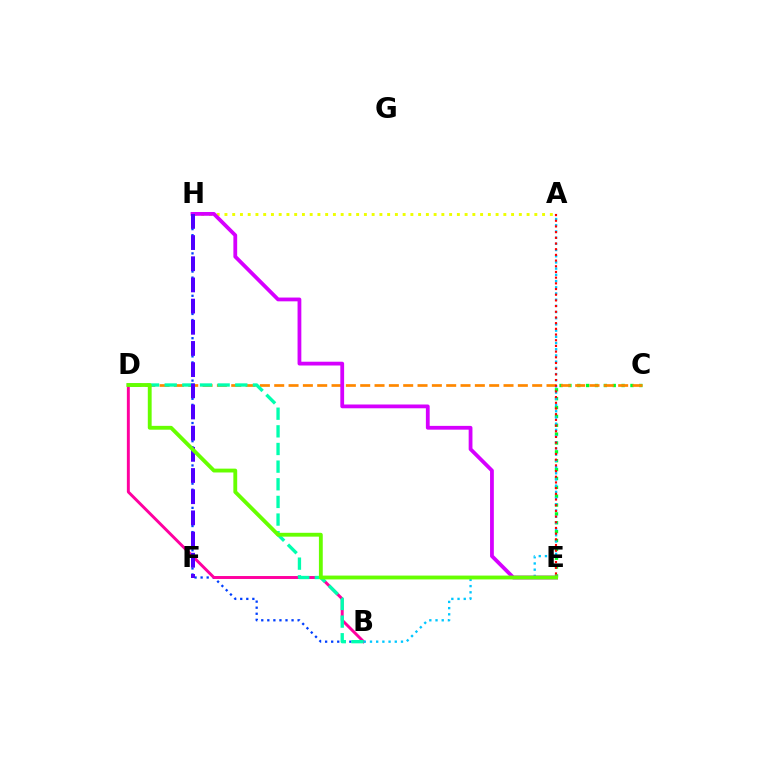{('C', 'E'): [{'color': '#00ff27', 'line_style': 'dotted', 'thickness': 2.41}], ('C', 'D'): [{'color': '#ff8800', 'line_style': 'dashed', 'thickness': 1.95}], ('B', 'H'): [{'color': '#003fff', 'line_style': 'dotted', 'thickness': 1.65}], ('B', 'D'): [{'color': '#ff00a0', 'line_style': 'solid', 'thickness': 2.11}, {'color': '#00ffaf', 'line_style': 'dashed', 'thickness': 2.4}], ('A', 'B'): [{'color': '#00c7ff', 'line_style': 'dotted', 'thickness': 1.68}], ('A', 'H'): [{'color': '#eeff00', 'line_style': 'dotted', 'thickness': 2.1}], ('E', 'H'): [{'color': '#d600ff', 'line_style': 'solid', 'thickness': 2.73}], ('A', 'E'): [{'color': '#ff0000', 'line_style': 'dotted', 'thickness': 1.55}], ('F', 'H'): [{'color': '#4f00ff', 'line_style': 'dashed', 'thickness': 2.88}], ('D', 'E'): [{'color': '#66ff00', 'line_style': 'solid', 'thickness': 2.77}]}